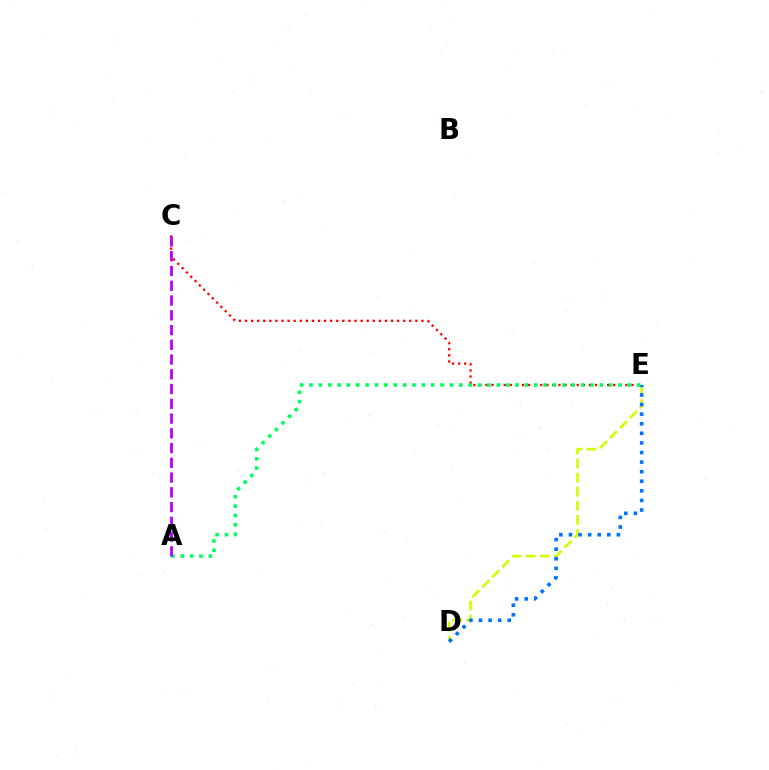{('D', 'E'): [{'color': '#d1ff00', 'line_style': 'dashed', 'thickness': 1.91}, {'color': '#0074ff', 'line_style': 'dotted', 'thickness': 2.61}], ('C', 'E'): [{'color': '#ff0000', 'line_style': 'dotted', 'thickness': 1.65}], ('A', 'E'): [{'color': '#00ff5c', 'line_style': 'dotted', 'thickness': 2.54}], ('A', 'C'): [{'color': '#b900ff', 'line_style': 'dashed', 'thickness': 2.0}]}